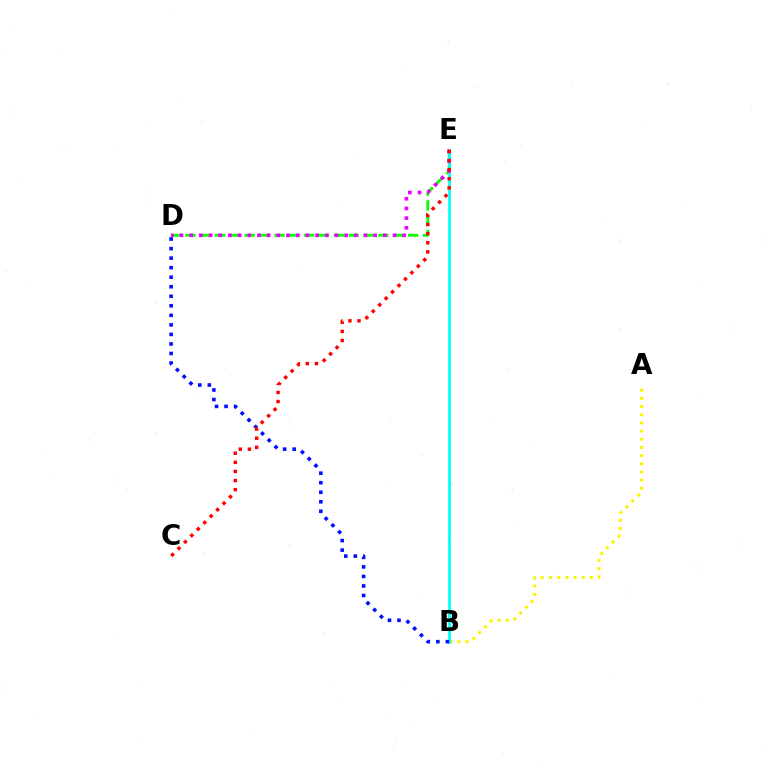{('D', 'E'): [{'color': '#08ff00', 'line_style': 'dashed', 'thickness': 2.02}, {'color': '#ee00ff', 'line_style': 'dotted', 'thickness': 2.63}], ('A', 'B'): [{'color': '#fcf500', 'line_style': 'dotted', 'thickness': 2.22}], ('B', 'E'): [{'color': '#00fff6', 'line_style': 'solid', 'thickness': 1.95}], ('B', 'D'): [{'color': '#0010ff', 'line_style': 'dotted', 'thickness': 2.59}], ('C', 'E'): [{'color': '#ff0000', 'line_style': 'dotted', 'thickness': 2.47}]}